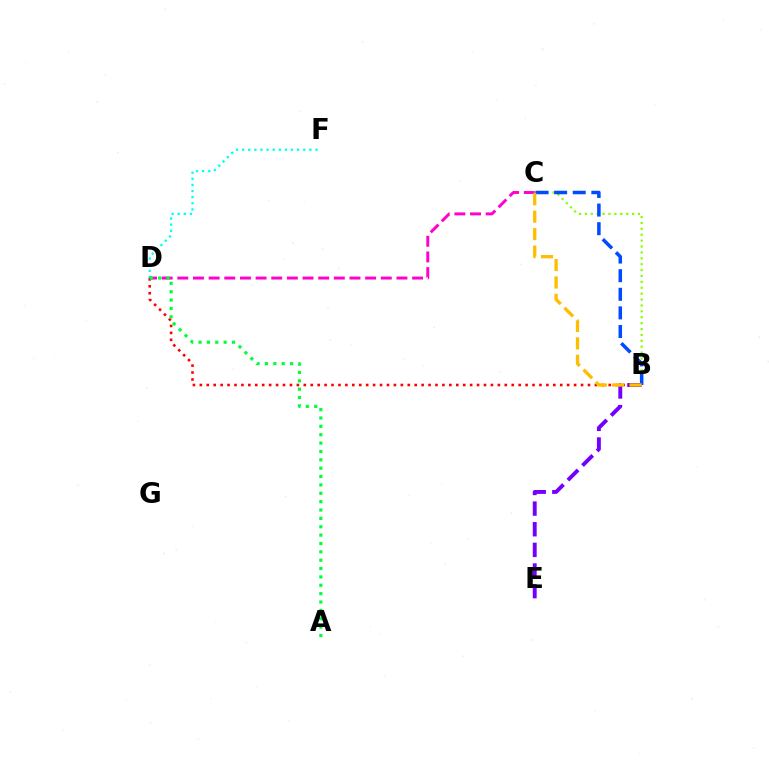{('B', 'E'): [{'color': '#7200ff', 'line_style': 'dashed', 'thickness': 2.8}], ('B', 'D'): [{'color': '#ff0000', 'line_style': 'dotted', 'thickness': 1.88}], ('D', 'F'): [{'color': '#00fff6', 'line_style': 'dotted', 'thickness': 1.66}], ('B', 'C'): [{'color': '#84ff00', 'line_style': 'dotted', 'thickness': 1.6}, {'color': '#004bff', 'line_style': 'dashed', 'thickness': 2.53}, {'color': '#ffbd00', 'line_style': 'dashed', 'thickness': 2.37}], ('C', 'D'): [{'color': '#ff00cf', 'line_style': 'dashed', 'thickness': 2.13}], ('A', 'D'): [{'color': '#00ff39', 'line_style': 'dotted', 'thickness': 2.27}]}